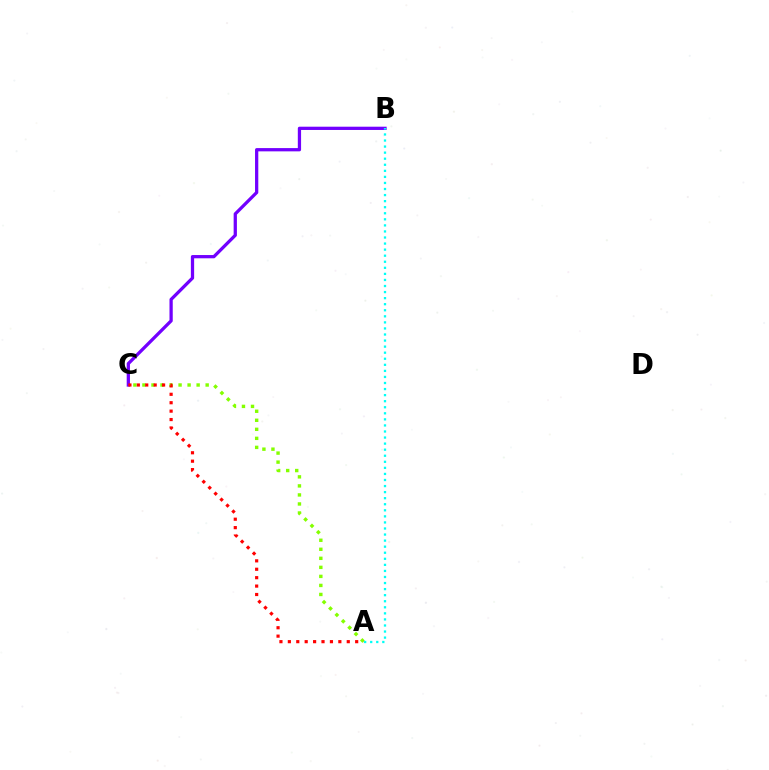{('B', 'C'): [{'color': '#7200ff', 'line_style': 'solid', 'thickness': 2.35}], ('A', 'C'): [{'color': '#84ff00', 'line_style': 'dotted', 'thickness': 2.45}, {'color': '#ff0000', 'line_style': 'dotted', 'thickness': 2.29}], ('A', 'B'): [{'color': '#00fff6', 'line_style': 'dotted', 'thickness': 1.65}]}